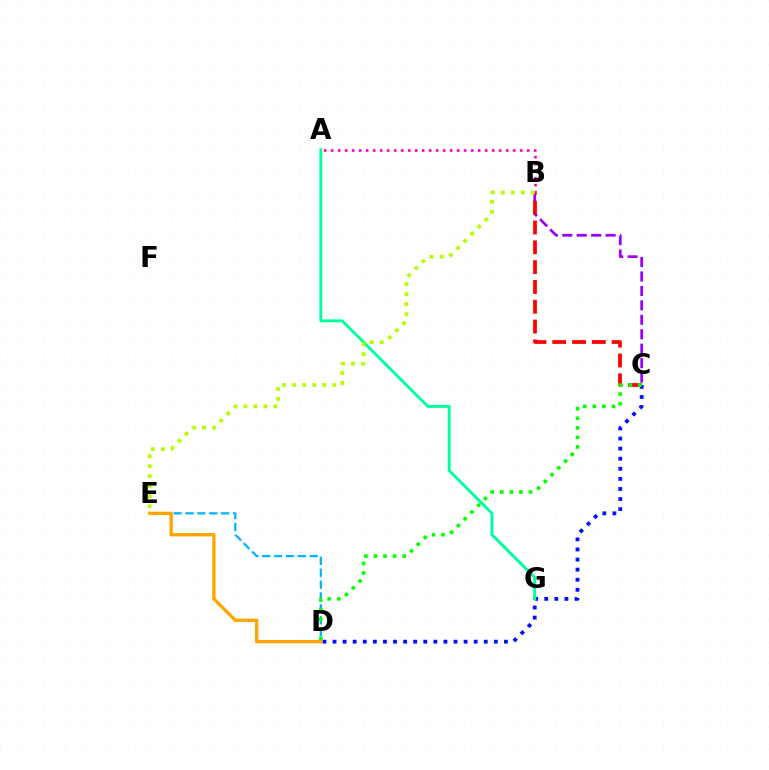{('C', 'D'): [{'color': '#0010ff', 'line_style': 'dotted', 'thickness': 2.74}, {'color': '#08ff00', 'line_style': 'dotted', 'thickness': 2.6}], ('B', 'C'): [{'color': '#9b00ff', 'line_style': 'dashed', 'thickness': 1.96}, {'color': '#ff0000', 'line_style': 'dashed', 'thickness': 2.69}], ('D', 'E'): [{'color': '#00b5ff', 'line_style': 'dashed', 'thickness': 1.61}, {'color': '#ffa500', 'line_style': 'solid', 'thickness': 2.41}], ('A', 'G'): [{'color': '#00ff9d', 'line_style': 'solid', 'thickness': 2.09}], ('A', 'B'): [{'color': '#ff00bd', 'line_style': 'dotted', 'thickness': 1.9}], ('B', 'E'): [{'color': '#b3ff00', 'line_style': 'dotted', 'thickness': 2.72}]}